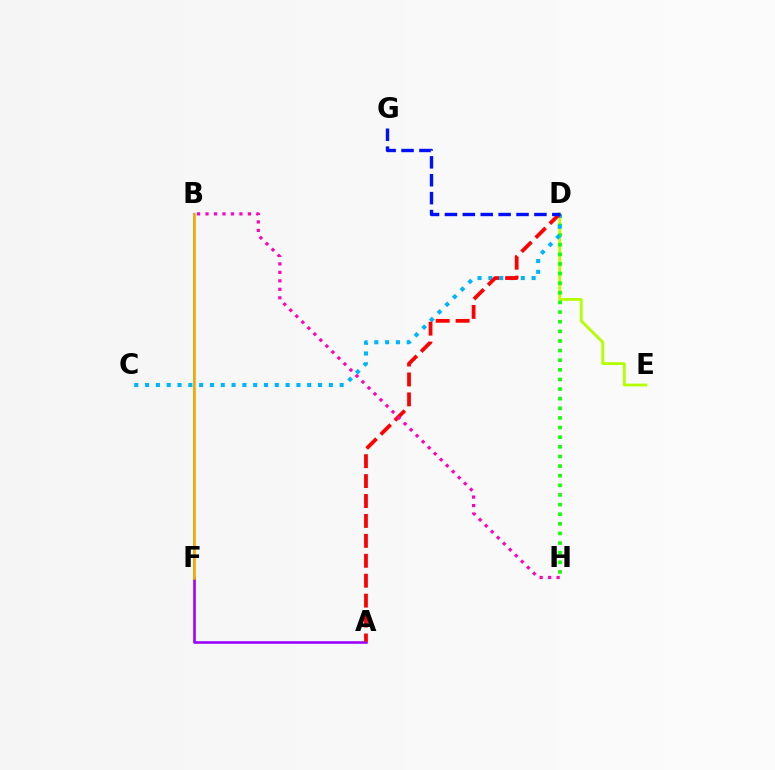{('A', 'F'): [{'color': '#9b00ff', 'line_style': 'solid', 'thickness': 1.85}], ('D', 'E'): [{'color': '#b3ff00', 'line_style': 'solid', 'thickness': 2.02}], ('B', 'F'): [{'color': '#00ff9d', 'line_style': 'solid', 'thickness': 1.57}, {'color': '#ffa500', 'line_style': 'solid', 'thickness': 1.87}], ('D', 'H'): [{'color': '#08ff00', 'line_style': 'dotted', 'thickness': 2.61}], ('C', 'D'): [{'color': '#00b5ff', 'line_style': 'dotted', 'thickness': 2.94}], ('A', 'D'): [{'color': '#ff0000', 'line_style': 'dashed', 'thickness': 2.71}], ('D', 'G'): [{'color': '#0010ff', 'line_style': 'dashed', 'thickness': 2.43}], ('B', 'H'): [{'color': '#ff00bd', 'line_style': 'dotted', 'thickness': 2.3}]}